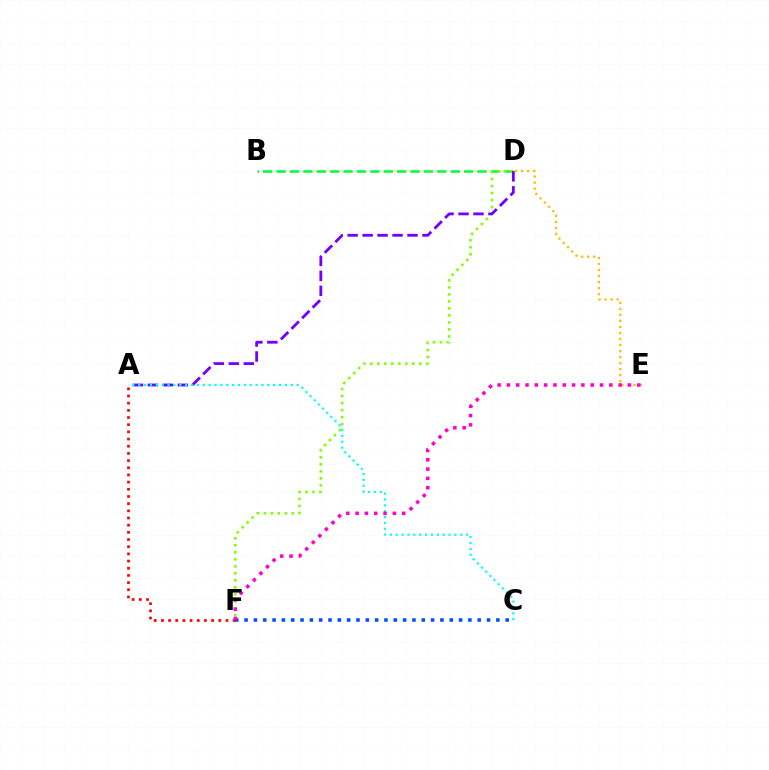{('B', 'D'): [{'color': '#00ff39', 'line_style': 'dashed', 'thickness': 1.82}], ('D', 'E'): [{'color': '#ffbd00', 'line_style': 'dotted', 'thickness': 1.64}], ('A', 'F'): [{'color': '#ff0000', 'line_style': 'dotted', 'thickness': 1.95}], ('D', 'F'): [{'color': '#84ff00', 'line_style': 'dotted', 'thickness': 1.9}], ('A', 'D'): [{'color': '#7200ff', 'line_style': 'dashed', 'thickness': 2.03}], ('A', 'C'): [{'color': '#00fff6', 'line_style': 'dotted', 'thickness': 1.59}], ('C', 'F'): [{'color': '#004bff', 'line_style': 'dotted', 'thickness': 2.53}], ('E', 'F'): [{'color': '#ff00cf', 'line_style': 'dotted', 'thickness': 2.53}]}